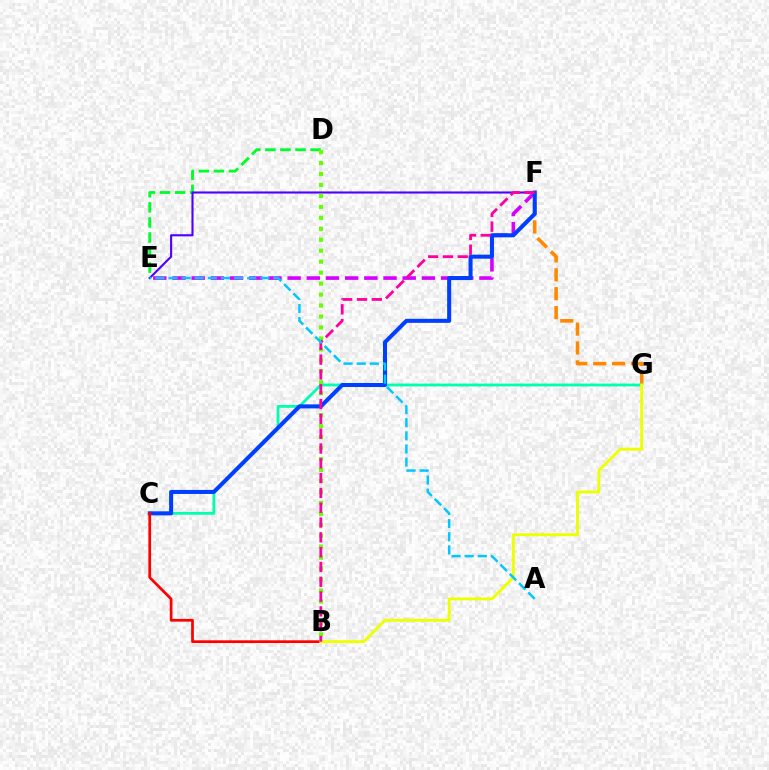{('E', 'F'): [{'color': '#d600ff', 'line_style': 'dashed', 'thickness': 2.61}, {'color': '#4f00ff', 'line_style': 'solid', 'thickness': 1.52}], ('D', 'E'): [{'color': '#00ff27', 'line_style': 'dashed', 'thickness': 2.05}], ('B', 'D'): [{'color': '#66ff00', 'line_style': 'dotted', 'thickness': 2.98}], ('F', 'G'): [{'color': '#ff8800', 'line_style': 'dashed', 'thickness': 2.57}], ('C', 'G'): [{'color': '#00ffaf', 'line_style': 'solid', 'thickness': 2.02}], ('C', 'F'): [{'color': '#003fff', 'line_style': 'solid', 'thickness': 2.91}], ('B', 'C'): [{'color': '#ff0000', 'line_style': 'solid', 'thickness': 1.96}], ('B', 'G'): [{'color': '#eeff00', 'line_style': 'solid', 'thickness': 2.1}], ('B', 'F'): [{'color': '#ff00a0', 'line_style': 'dashed', 'thickness': 2.01}], ('A', 'E'): [{'color': '#00c7ff', 'line_style': 'dashed', 'thickness': 1.78}]}